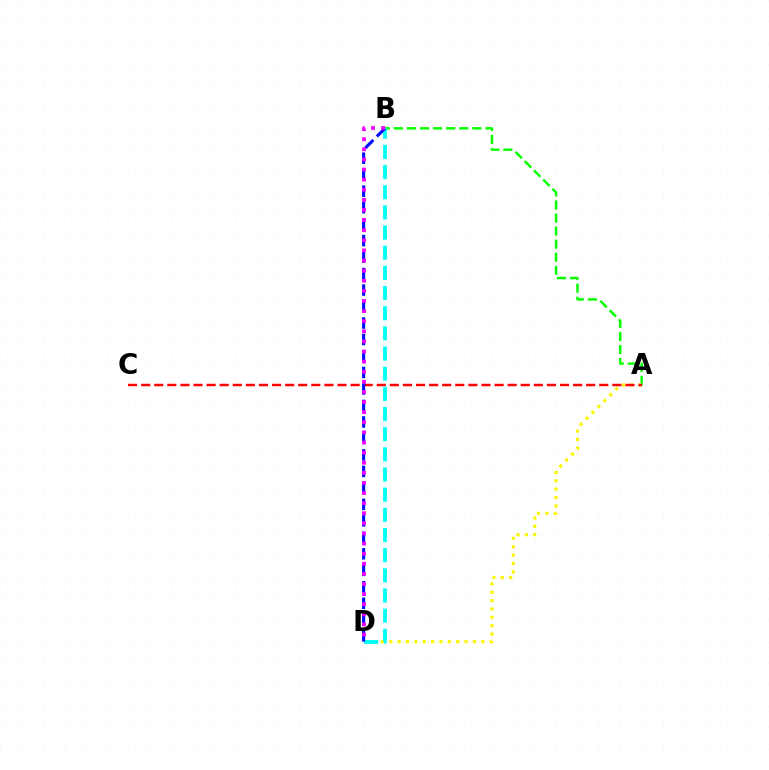{('A', 'B'): [{'color': '#08ff00', 'line_style': 'dashed', 'thickness': 1.78}], ('A', 'D'): [{'color': '#fcf500', 'line_style': 'dotted', 'thickness': 2.27}], ('A', 'C'): [{'color': '#ff0000', 'line_style': 'dashed', 'thickness': 1.78}], ('B', 'D'): [{'color': '#00fff6', 'line_style': 'dashed', 'thickness': 2.74}, {'color': '#0010ff', 'line_style': 'dashed', 'thickness': 2.24}, {'color': '#ee00ff', 'line_style': 'dotted', 'thickness': 2.75}]}